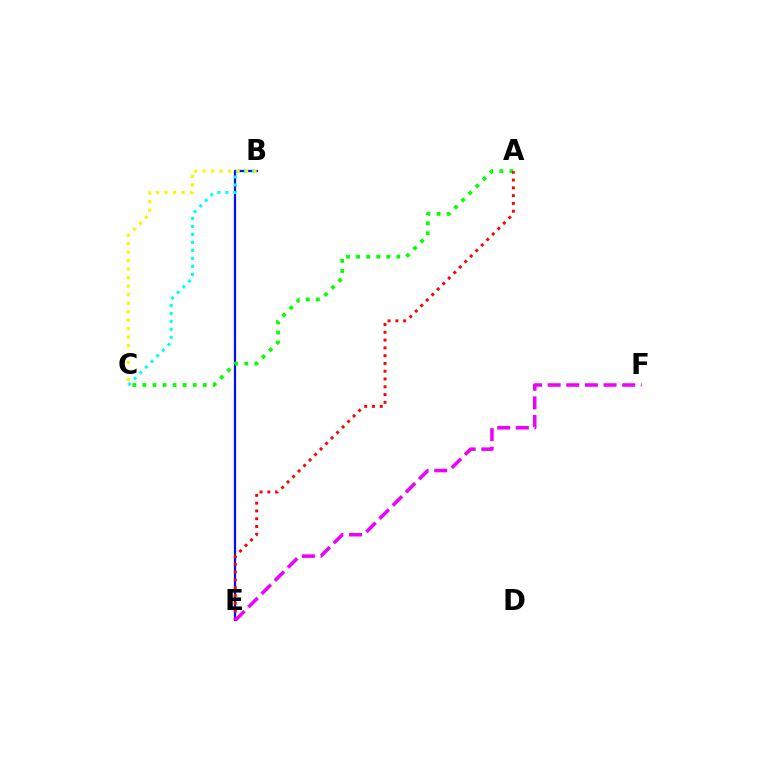{('B', 'E'): [{'color': '#0010ff', 'line_style': 'solid', 'thickness': 1.61}], ('A', 'C'): [{'color': '#08ff00', 'line_style': 'dotted', 'thickness': 2.73}], ('B', 'C'): [{'color': '#00fff6', 'line_style': 'dotted', 'thickness': 2.17}, {'color': '#fcf500', 'line_style': 'dotted', 'thickness': 2.31}], ('A', 'E'): [{'color': '#ff0000', 'line_style': 'dotted', 'thickness': 2.11}], ('E', 'F'): [{'color': '#ee00ff', 'line_style': 'dashed', 'thickness': 2.53}]}